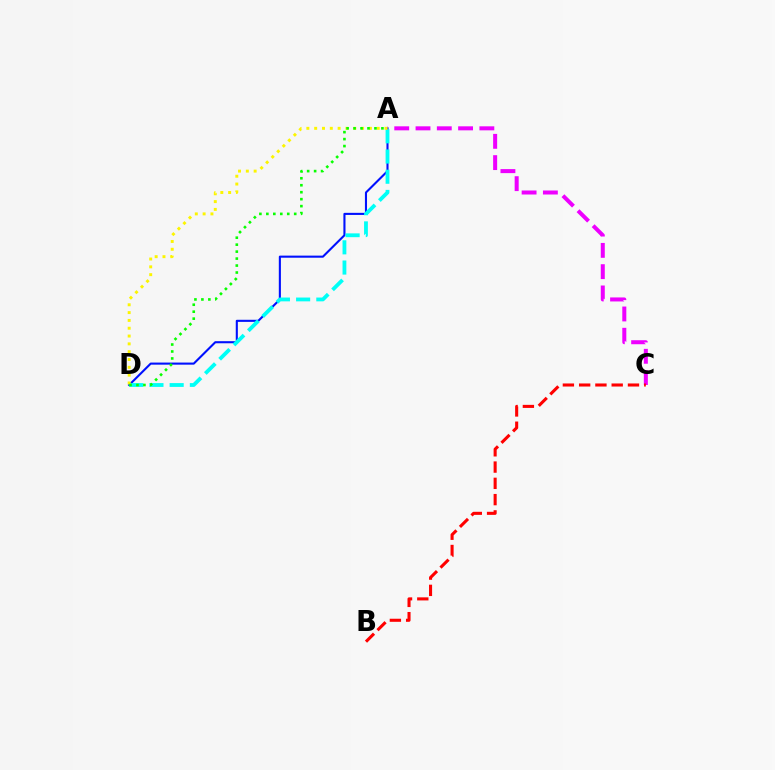{('A', 'D'): [{'color': '#0010ff', 'line_style': 'solid', 'thickness': 1.51}, {'color': '#00fff6', 'line_style': 'dashed', 'thickness': 2.75}, {'color': '#fcf500', 'line_style': 'dotted', 'thickness': 2.12}, {'color': '#08ff00', 'line_style': 'dotted', 'thickness': 1.89}], ('A', 'C'): [{'color': '#ee00ff', 'line_style': 'dashed', 'thickness': 2.89}], ('B', 'C'): [{'color': '#ff0000', 'line_style': 'dashed', 'thickness': 2.21}]}